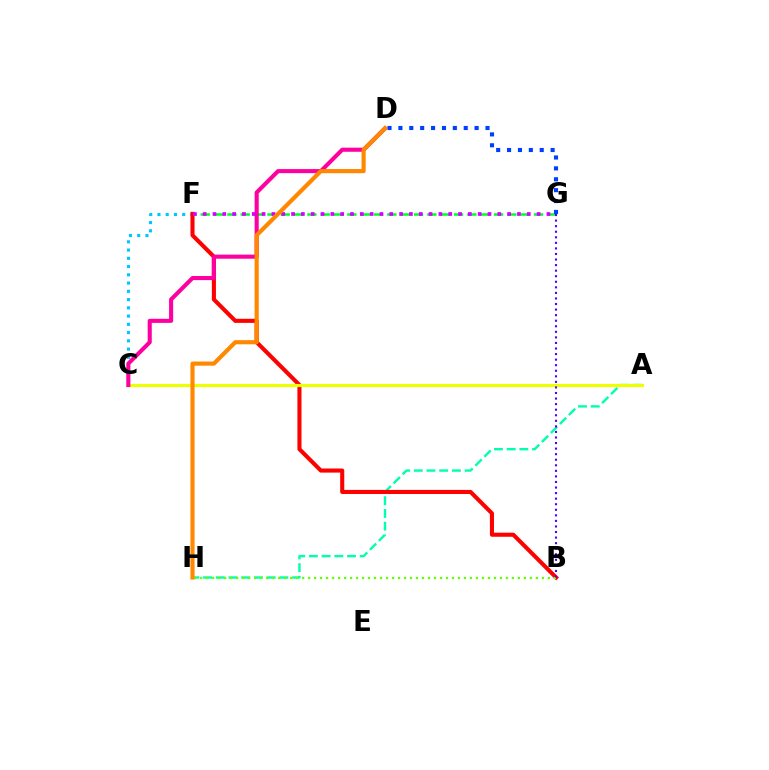{('A', 'H'): [{'color': '#00ffaf', 'line_style': 'dashed', 'thickness': 1.73}], ('C', 'F'): [{'color': '#00c7ff', 'line_style': 'dotted', 'thickness': 2.24}], ('F', 'G'): [{'color': '#00ff27', 'line_style': 'dashed', 'thickness': 1.81}, {'color': '#d600ff', 'line_style': 'dotted', 'thickness': 2.67}], ('B', 'F'): [{'color': '#ff0000', 'line_style': 'solid', 'thickness': 2.94}], ('B', 'H'): [{'color': '#66ff00', 'line_style': 'dotted', 'thickness': 1.63}], ('A', 'C'): [{'color': '#eeff00', 'line_style': 'solid', 'thickness': 2.25}], ('B', 'G'): [{'color': '#4f00ff', 'line_style': 'dotted', 'thickness': 1.51}], ('C', 'D'): [{'color': '#ff00a0', 'line_style': 'solid', 'thickness': 2.95}], ('D', 'G'): [{'color': '#003fff', 'line_style': 'dotted', 'thickness': 2.96}], ('D', 'H'): [{'color': '#ff8800', 'line_style': 'solid', 'thickness': 2.99}]}